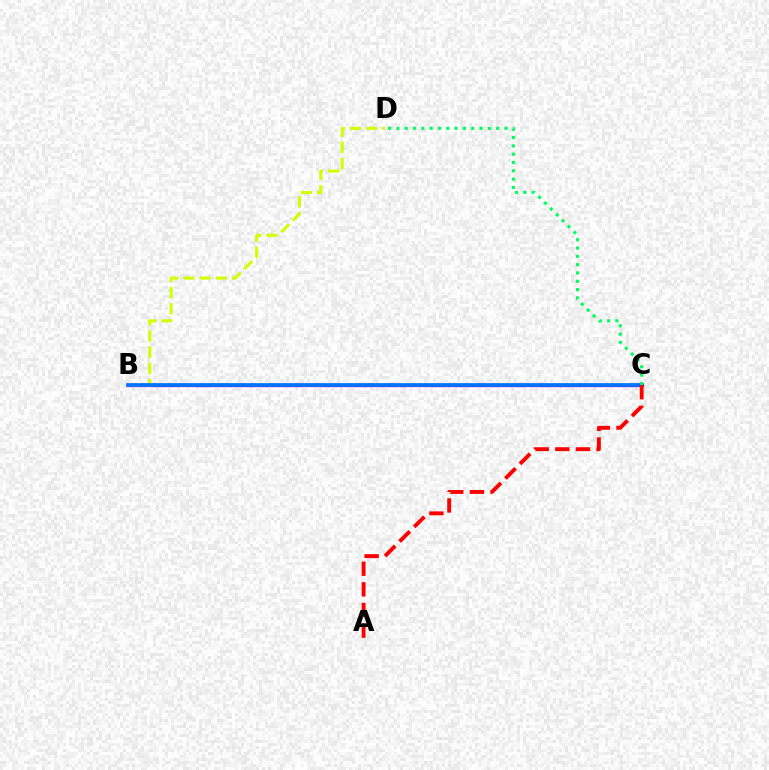{('B', 'C'): [{'color': '#b900ff', 'line_style': 'solid', 'thickness': 2.35}, {'color': '#0074ff', 'line_style': 'solid', 'thickness': 2.66}], ('B', 'D'): [{'color': '#d1ff00', 'line_style': 'dashed', 'thickness': 2.2}], ('A', 'C'): [{'color': '#ff0000', 'line_style': 'dashed', 'thickness': 2.8}], ('C', 'D'): [{'color': '#00ff5c', 'line_style': 'dotted', 'thickness': 2.26}]}